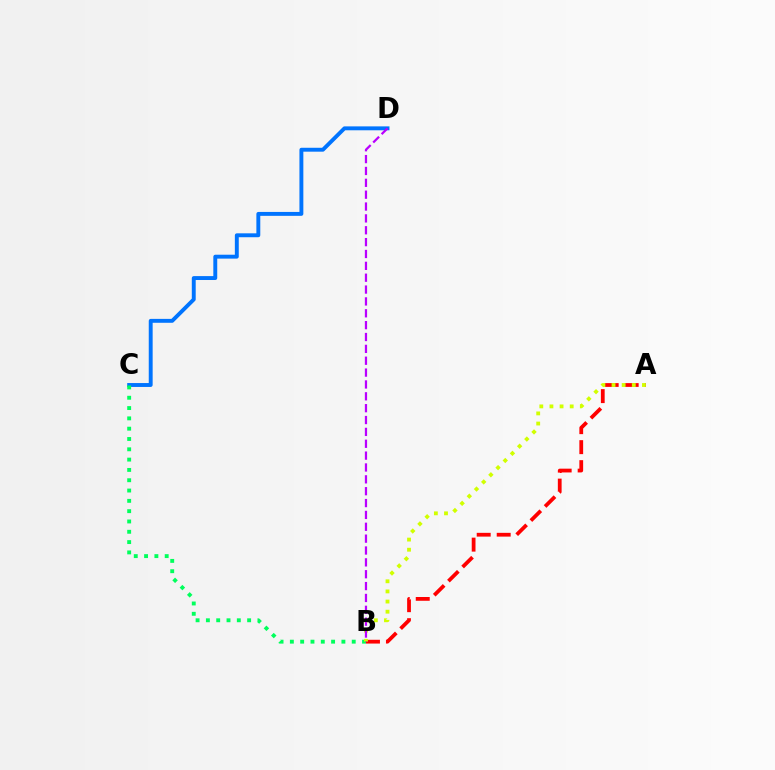{('C', 'D'): [{'color': '#0074ff', 'line_style': 'solid', 'thickness': 2.81}], ('B', 'C'): [{'color': '#00ff5c', 'line_style': 'dotted', 'thickness': 2.8}], ('A', 'B'): [{'color': '#ff0000', 'line_style': 'dashed', 'thickness': 2.72}, {'color': '#d1ff00', 'line_style': 'dotted', 'thickness': 2.75}], ('B', 'D'): [{'color': '#b900ff', 'line_style': 'dashed', 'thickness': 1.61}]}